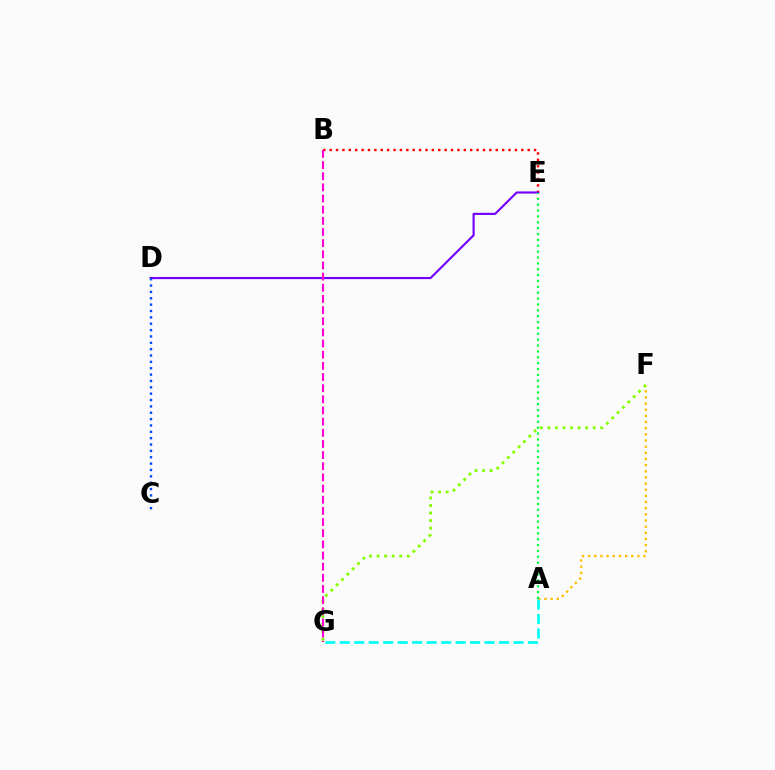{('A', 'F'): [{'color': '#ffbd00', 'line_style': 'dotted', 'thickness': 1.67}], ('B', 'E'): [{'color': '#ff0000', 'line_style': 'dotted', 'thickness': 1.74}], ('D', 'E'): [{'color': '#7200ff', 'line_style': 'solid', 'thickness': 1.54}], ('C', 'D'): [{'color': '#004bff', 'line_style': 'dotted', 'thickness': 1.73}], ('A', 'G'): [{'color': '#00fff6', 'line_style': 'dashed', 'thickness': 1.97}], ('F', 'G'): [{'color': '#84ff00', 'line_style': 'dotted', 'thickness': 2.05}], ('B', 'G'): [{'color': '#ff00cf', 'line_style': 'dashed', 'thickness': 1.52}], ('A', 'E'): [{'color': '#00ff39', 'line_style': 'dotted', 'thickness': 1.59}]}